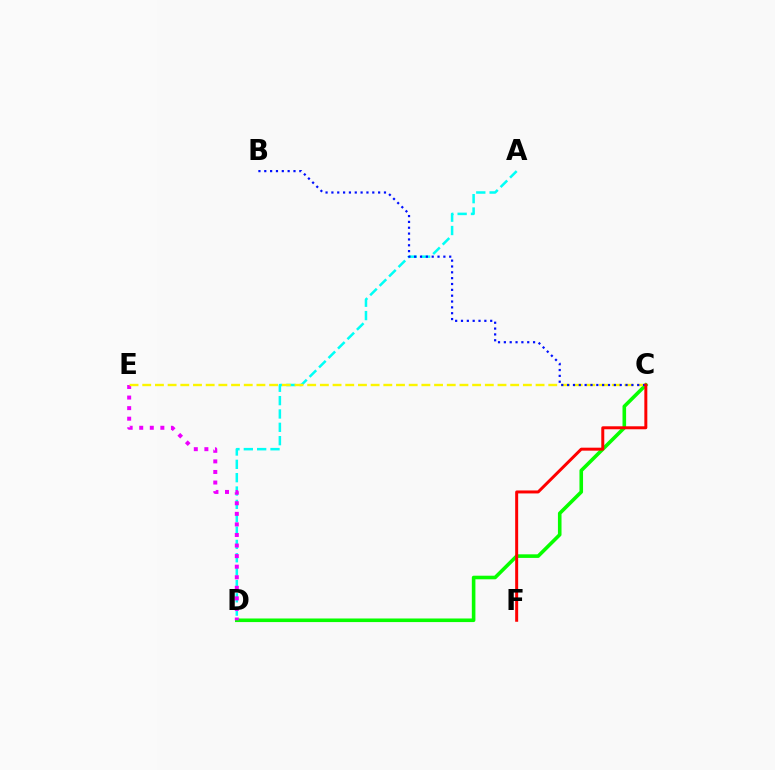{('A', 'D'): [{'color': '#00fff6', 'line_style': 'dashed', 'thickness': 1.81}], ('C', 'D'): [{'color': '#08ff00', 'line_style': 'solid', 'thickness': 2.59}], ('D', 'E'): [{'color': '#ee00ff', 'line_style': 'dotted', 'thickness': 2.87}], ('C', 'E'): [{'color': '#fcf500', 'line_style': 'dashed', 'thickness': 1.72}], ('B', 'C'): [{'color': '#0010ff', 'line_style': 'dotted', 'thickness': 1.59}], ('C', 'F'): [{'color': '#ff0000', 'line_style': 'solid', 'thickness': 2.14}]}